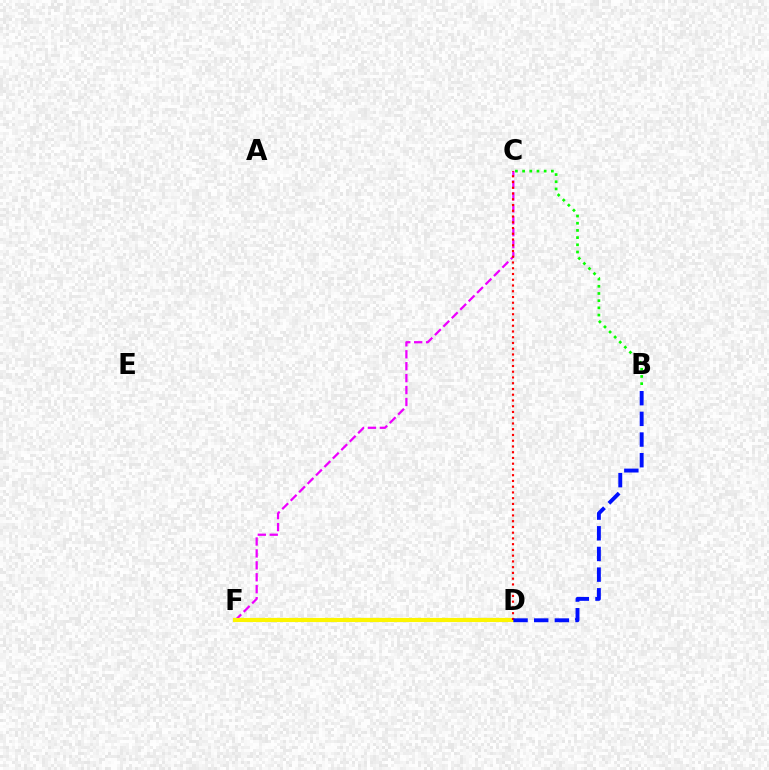{('C', 'F'): [{'color': '#ee00ff', 'line_style': 'dashed', 'thickness': 1.62}], ('D', 'F'): [{'color': '#00fff6', 'line_style': 'dotted', 'thickness': 1.85}, {'color': '#fcf500', 'line_style': 'solid', 'thickness': 2.97}], ('C', 'D'): [{'color': '#ff0000', 'line_style': 'dotted', 'thickness': 1.56}], ('B', 'D'): [{'color': '#0010ff', 'line_style': 'dashed', 'thickness': 2.81}], ('B', 'C'): [{'color': '#08ff00', 'line_style': 'dotted', 'thickness': 1.95}]}